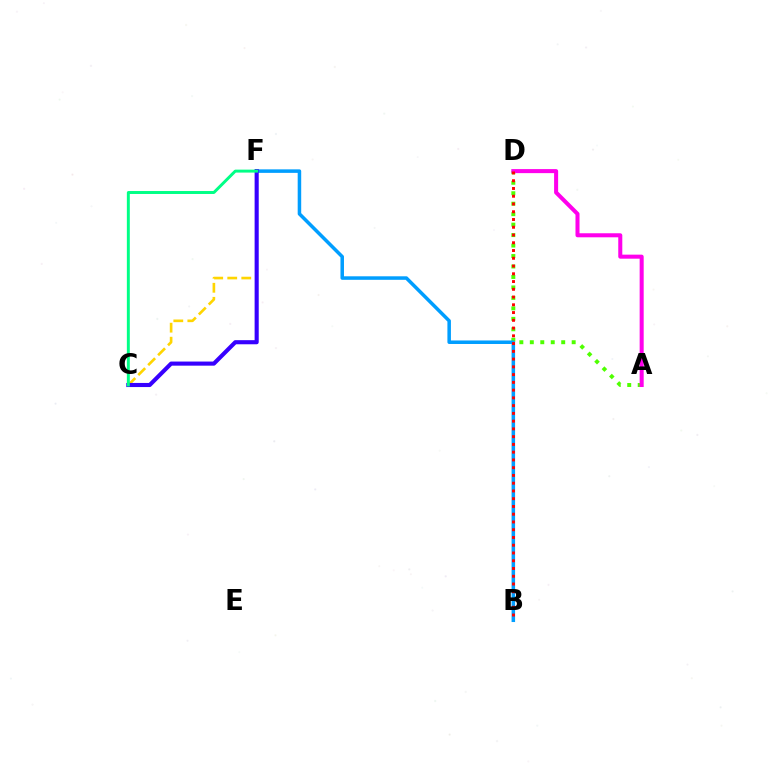{('A', 'D'): [{'color': '#4fff00', 'line_style': 'dotted', 'thickness': 2.84}, {'color': '#ff00ed', 'line_style': 'solid', 'thickness': 2.9}], ('C', 'F'): [{'color': '#ffd500', 'line_style': 'dashed', 'thickness': 1.91}, {'color': '#3700ff', 'line_style': 'solid', 'thickness': 2.96}, {'color': '#00ff86', 'line_style': 'solid', 'thickness': 2.13}], ('B', 'F'): [{'color': '#009eff', 'line_style': 'solid', 'thickness': 2.53}], ('B', 'D'): [{'color': '#ff0000', 'line_style': 'dotted', 'thickness': 2.11}]}